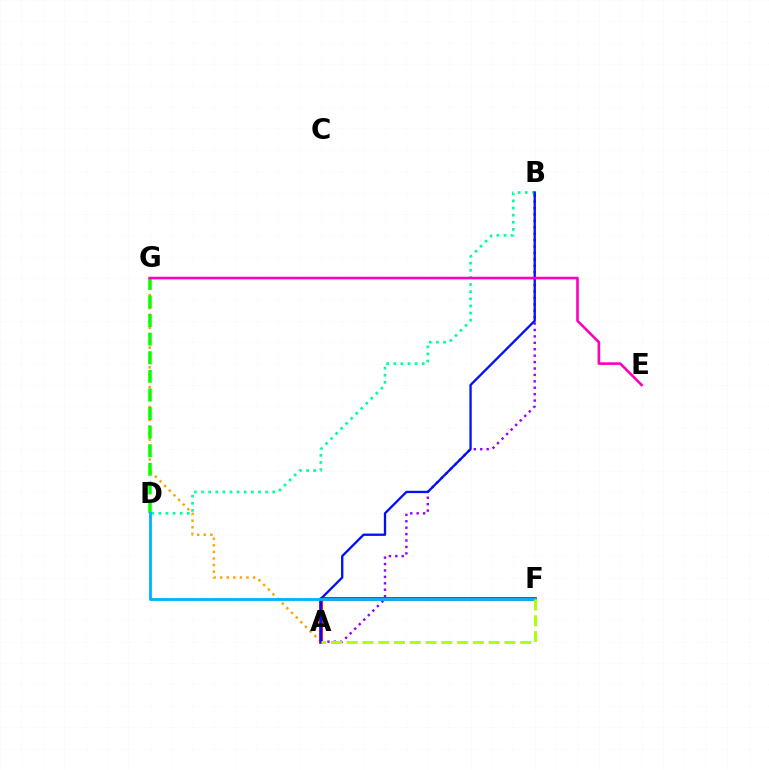{('A', 'G'): [{'color': '#ffa500', 'line_style': 'dotted', 'thickness': 1.79}], ('D', 'G'): [{'color': '#08ff00', 'line_style': 'dashed', 'thickness': 2.53}], ('B', 'D'): [{'color': '#00ff9d', 'line_style': 'dotted', 'thickness': 1.93}], ('A', 'F'): [{'color': '#ff0000', 'line_style': 'solid', 'thickness': 2.74}, {'color': '#b3ff00', 'line_style': 'dashed', 'thickness': 2.14}], ('A', 'B'): [{'color': '#9b00ff', 'line_style': 'dotted', 'thickness': 1.74}, {'color': '#0010ff', 'line_style': 'solid', 'thickness': 1.67}], ('E', 'G'): [{'color': '#ff00bd', 'line_style': 'solid', 'thickness': 1.89}], ('D', 'F'): [{'color': '#00b5ff', 'line_style': 'solid', 'thickness': 2.05}]}